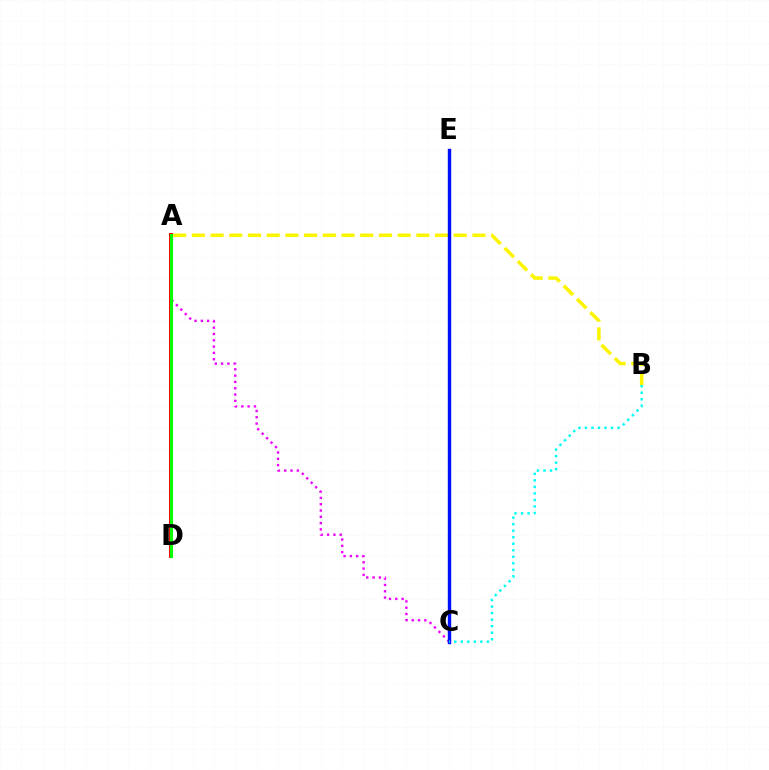{('A', 'B'): [{'color': '#fcf500', 'line_style': 'dashed', 'thickness': 2.54}], ('A', 'C'): [{'color': '#ee00ff', 'line_style': 'dotted', 'thickness': 1.71}], ('C', 'E'): [{'color': '#0010ff', 'line_style': 'solid', 'thickness': 2.46}], ('A', 'D'): [{'color': '#ff0000', 'line_style': 'solid', 'thickness': 2.88}, {'color': '#08ff00', 'line_style': 'solid', 'thickness': 2.23}], ('B', 'C'): [{'color': '#00fff6', 'line_style': 'dotted', 'thickness': 1.77}]}